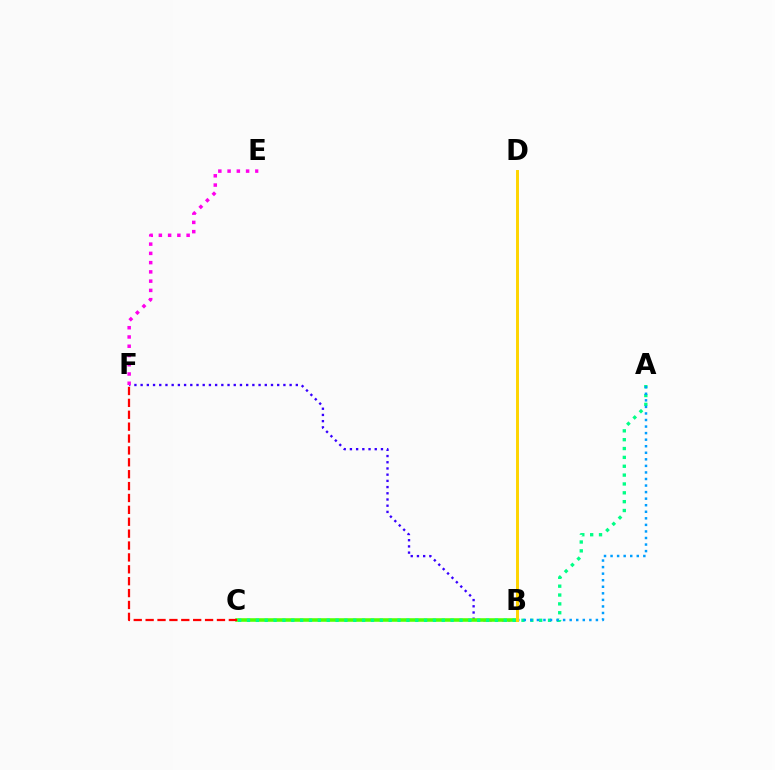{('B', 'F'): [{'color': '#3700ff', 'line_style': 'dotted', 'thickness': 1.69}], ('B', 'C'): [{'color': '#4fff00', 'line_style': 'solid', 'thickness': 2.56}], ('A', 'C'): [{'color': '#00ff86', 'line_style': 'dotted', 'thickness': 2.41}], ('A', 'B'): [{'color': '#009eff', 'line_style': 'dotted', 'thickness': 1.78}], ('E', 'F'): [{'color': '#ff00ed', 'line_style': 'dotted', 'thickness': 2.51}], ('C', 'F'): [{'color': '#ff0000', 'line_style': 'dashed', 'thickness': 1.61}], ('B', 'D'): [{'color': '#ffd500', 'line_style': 'solid', 'thickness': 2.12}]}